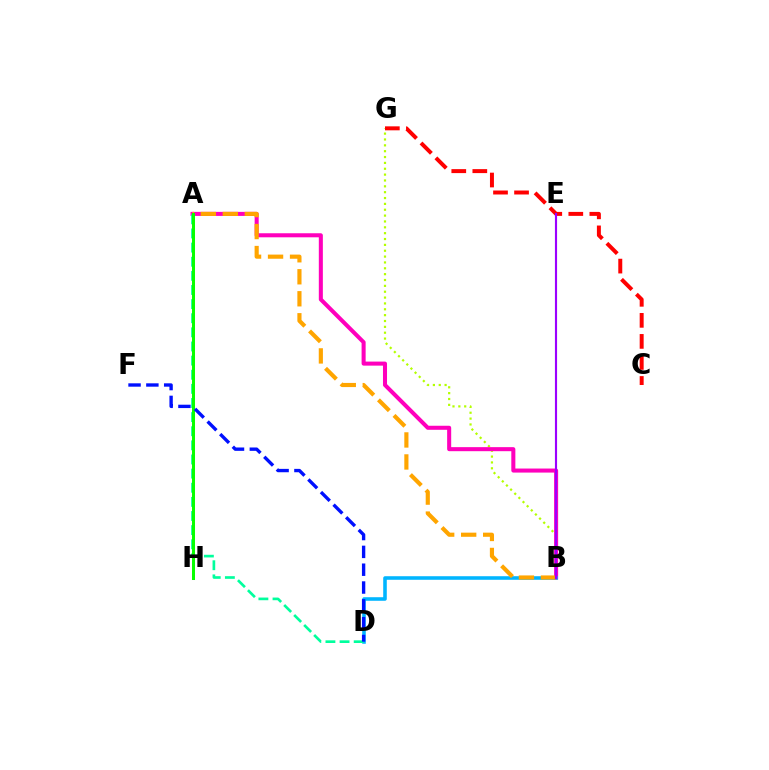{('B', 'G'): [{'color': '#b3ff00', 'line_style': 'dotted', 'thickness': 1.59}], ('A', 'B'): [{'color': '#ff00bd', 'line_style': 'solid', 'thickness': 2.91}, {'color': '#ffa500', 'line_style': 'dashed', 'thickness': 2.99}], ('B', 'D'): [{'color': '#00b5ff', 'line_style': 'solid', 'thickness': 2.57}], ('A', 'D'): [{'color': '#00ff9d', 'line_style': 'dashed', 'thickness': 1.92}], ('C', 'G'): [{'color': '#ff0000', 'line_style': 'dashed', 'thickness': 2.86}], ('A', 'H'): [{'color': '#08ff00', 'line_style': 'solid', 'thickness': 2.17}], ('B', 'E'): [{'color': '#9b00ff', 'line_style': 'solid', 'thickness': 1.54}], ('D', 'F'): [{'color': '#0010ff', 'line_style': 'dashed', 'thickness': 2.42}]}